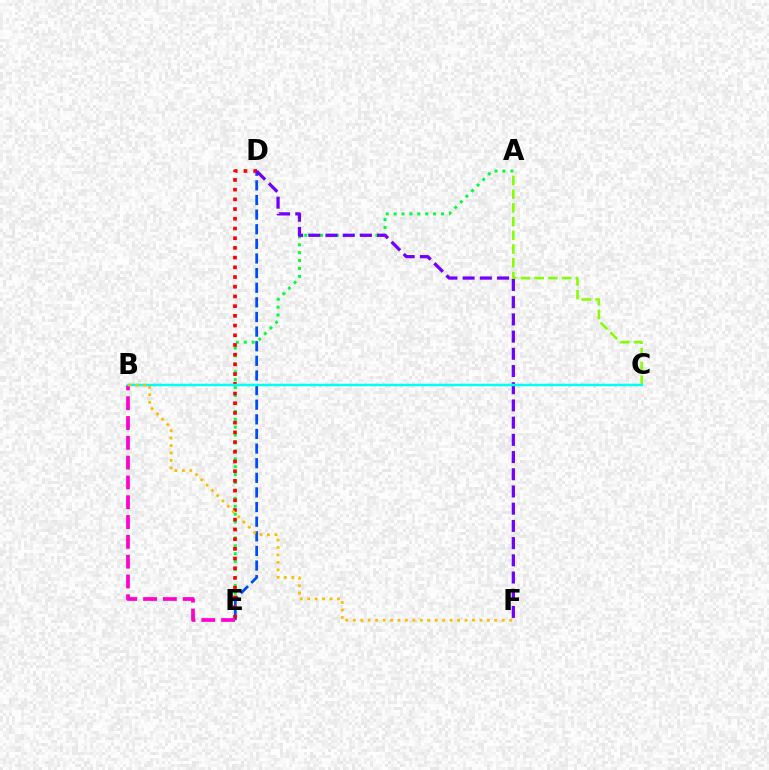{('A', 'E'): [{'color': '#00ff39', 'line_style': 'dotted', 'thickness': 2.15}], ('D', 'E'): [{'color': '#004bff', 'line_style': 'dashed', 'thickness': 1.99}, {'color': '#ff0000', 'line_style': 'dotted', 'thickness': 2.64}], ('A', 'C'): [{'color': '#84ff00', 'line_style': 'dashed', 'thickness': 1.86}], ('B', 'E'): [{'color': '#ff00cf', 'line_style': 'dashed', 'thickness': 2.69}], ('D', 'F'): [{'color': '#7200ff', 'line_style': 'dashed', 'thickness': 2.34}], ('B', 'C'): [{'color': '#00fff6', 'line_style': 'solid', 'thickness': 1.8}], ('B', 'F'): [{'color': '#ffbd00', 'line_style': 'dotted', 'thickness': 2.02}]}